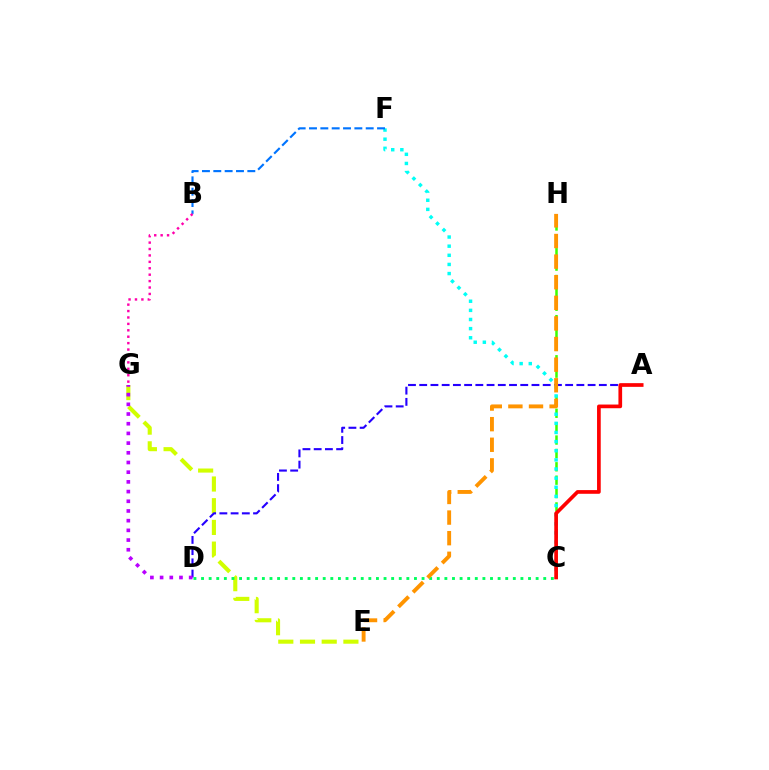{('E', 'G'): [{'color': '#d1ff00', 'line_style': 'dashed', 'thickness': 2.95}], ('A', 'D'): [{'color': '#2500ff', 'line_style': 'dashed', 'thickness': 1.53}], ('C', 'H'): [{'color': '#3dff00', 'line_style': 'dashed', 'thickness': 1.82}], ('C', 'F'): [{'color': '#00fff6', 'line_style': 'dotted', 'thickness': 2.48}], ('B', 'F'): [{'color': '#0074ff', 'line_style': 'dashed', 'thickness': 1.54}], ('A', 'C'): [{'color': '#ff0000', 'line_style': 'solid', 'thickness': 2.66}], ('B', 'G'): [{'color': '#ff00ac', 'line_style': 'dotted', 'thickness': 1.74}], ('C', 'D'): [{'color': '#00ff5c', 'line_style': 'dotted', 'thickness': 2.07}], ('D', 'G'): [{'color': '#b900ff', 'line_style': 'dotted', 'thickness': 2.63}], ('E', 'H'): [{'color': '#ff9400', 'line_style': 'dashed', 'thickness': 2.8}]}